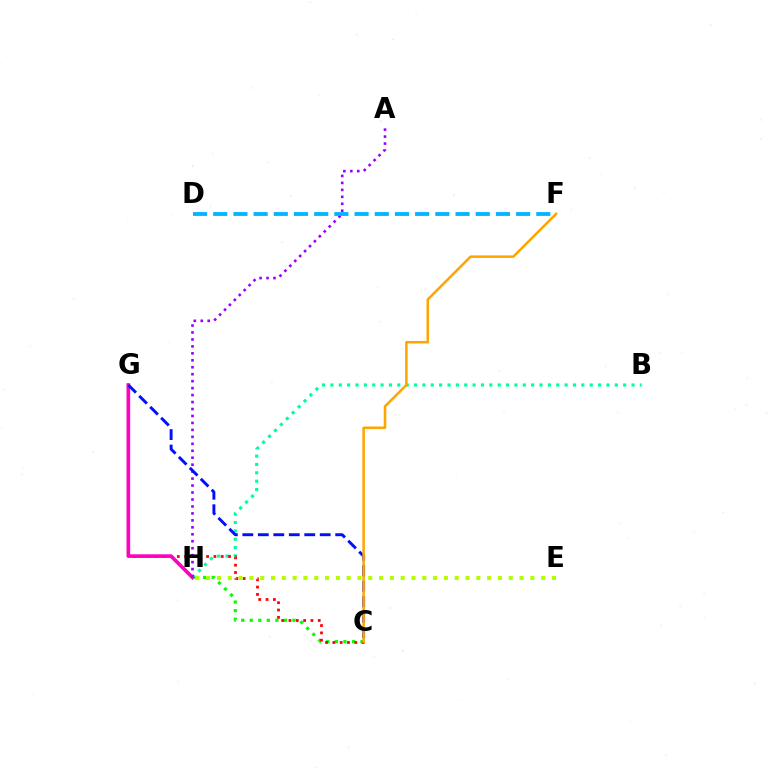{('C', 'H'): [{'color': '#08ff00', 'line_style': 'dotted', 'thickness': 2.32}], ('B', 'H'): [{'color': '#00ff9d', 'line_style': 'dotted', 'thickness': 2.27}], ('C', 'G'): [{'color': '#ff0000', 'line_style': 'dotted', 'thickness': 1.99}, {'color': '#0010ff', 'line_style': 'dashed', 'thickness': 2.1}], ('G', 'H'): [{'color': '#ff00bd', 'line_style': 'solid', 'thickness': 2.63}], ('A', 'H'): [{'color': '#9b00ff', 'line_style': 'dotted', 'thickness': 1.89}], ('E', 'H'): [{'color': '#b3ff00', 'line_style': 'dotted', 'thickness': 2.94}], ('D', 'F'): [{'color': '#00b5ff', 'line_style': 'dashed', 'thickness': 2.74}], ('C', 'F'): [{'color': '#ffa500', 'line_style': 'solid', 'thickness': 1.83}]}